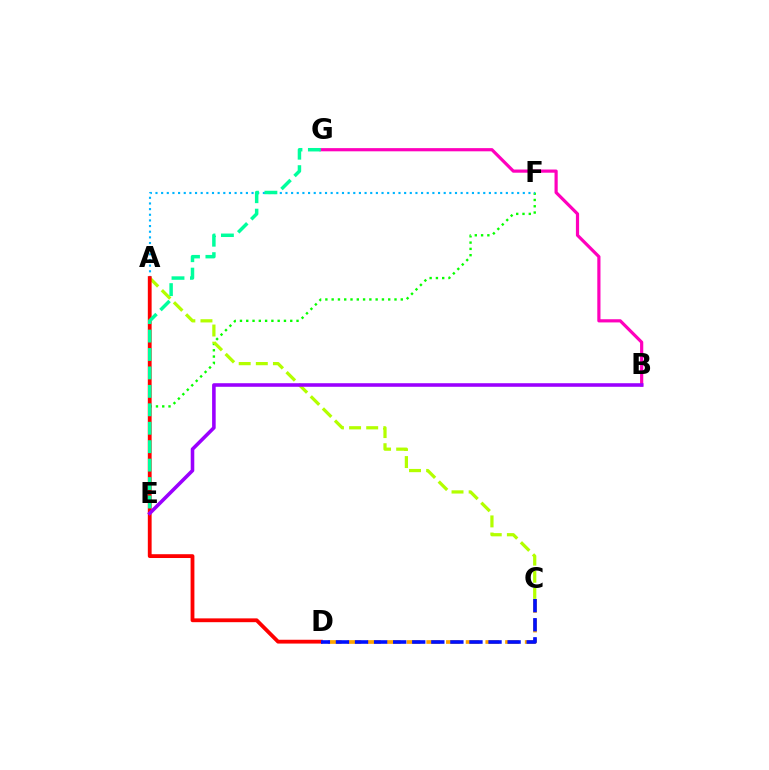{('E', 'F'): [{'color': '#08ff00', 'line_style': 'dotted', 'thickness': 1.71}], ('A', 'C'): [{'color': '#b3ff00', 'line_style': 'dashed', 'thickness': 2.33}], ('A', 'F'): [{'color': '#00b5ff', 'line_style': 'dotted', 'thickness': 1.54}], ('C', 'D'): [{'color': '#ffa500', 'line_style': 'dashed', 'thickness': 2.68}, {'color': '#0010ff', 'line_style': 'dashed', 'thickness': 2.59}], ('B', 'G'): [{'color': '#ff00bd', 'line_style': 'solid', 'thickness': 2.29}], ('A', 'D'): [{'color': '#ff0000', 'line_style': 'solid', 'thickness': 2.74}], ('E', 'G'): [{'color': '#00ff9d', 'line_style': 'dashed', 'thickness': 2.5}], ('B', 'E'): [{'color': '#9b00ff', 'line_style': 'solid', 'thickness': 2.57}]}